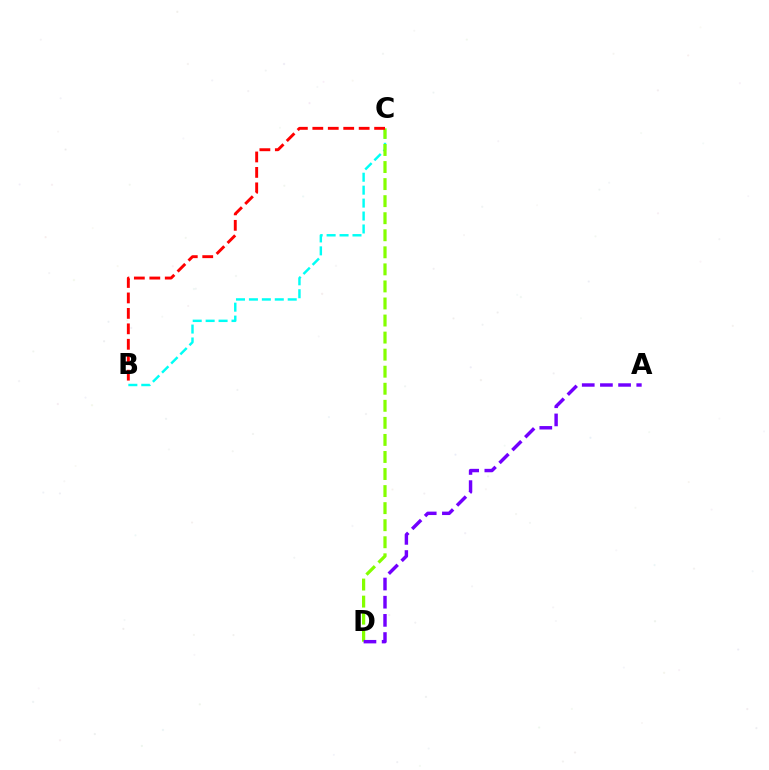{('B', 'C'): [{'color': '#00fff6', 'line_style': 'dashed', 'thickness': 1.76}, {'color': '#ff0000', 'line_style': 'dashed', 'thickness': 2.1}], ('C', 'D'): [{'color': '#84ff00', 'line_style': 'dashed', 'thickness': 2.32}], ('A', 'D'): [{'color': '#7200ff', 'line_style': 'dashed', 'thickness': 2.47}]}